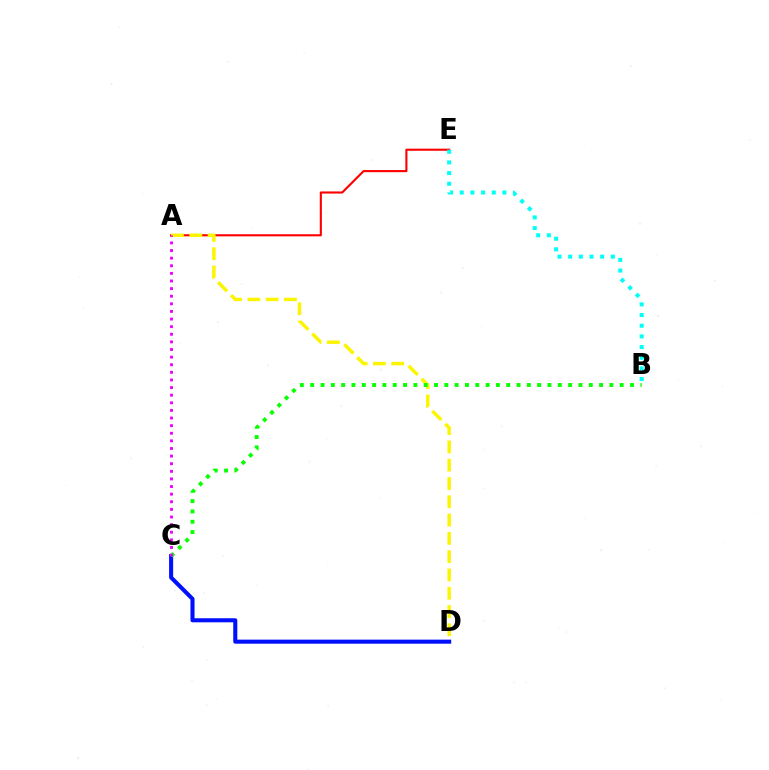{('A', 'E'): [{'color': '#ff0000', 'line_style': 'solid', 'thickness': 1.52}], ('A', 'D'): [{'color': '#fcf500', 'line_style': 'dashed', 'thickness': 2.48}], ('C', 'D'): [{'color': '#0010ff', 'line_style': 'solid', 'thickness': 2.93}], ('B', 'E'): [{'color': '#00fff6', 'line_style': 'dotted', 'thickness': 2.9}], ('B', 'C'): [{'color': '#08ff00', 'line_style': 'dotted', 'thickness': 2.8}], ('A', 'C'): [{'color': '#ee00ff', 'line_style': 'dotted', 'thickness': 2.07}]}